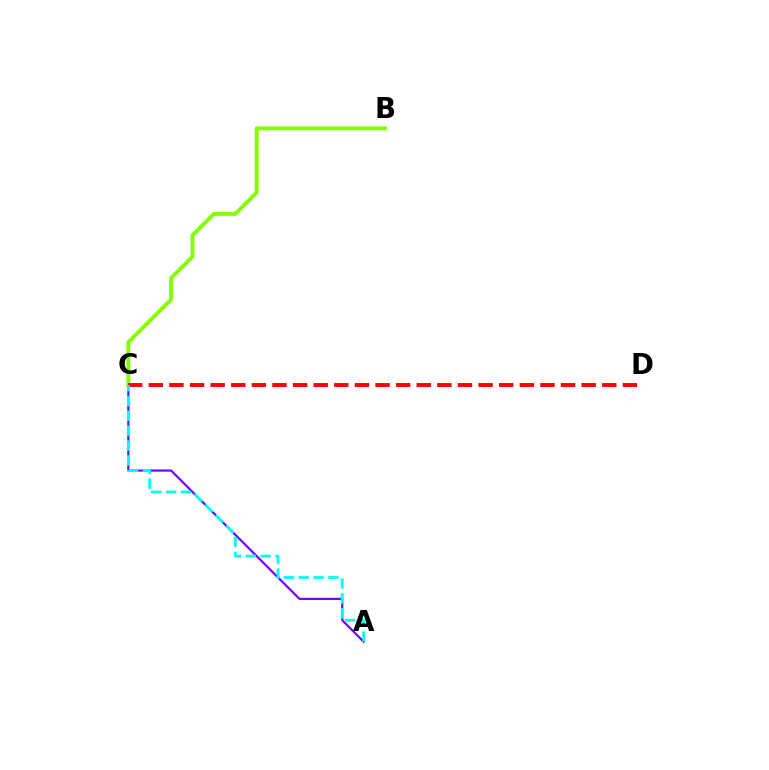{('A', 'C'): [{'color': '#7200ff', 'line_style': 'solid', 'thickness': 1.57}, {'color': '#00fff6', 'line_style': 'dashed', 'thickness': 2.02}], ('B', 'C'): [{'color': '#84ff00', 'line_style': 'solid', 'thickness': 2.83}], ('C', 'D'): [{'color': '#ff0000', 'line_style': 'dashed', 'thickness': 2.8}]}